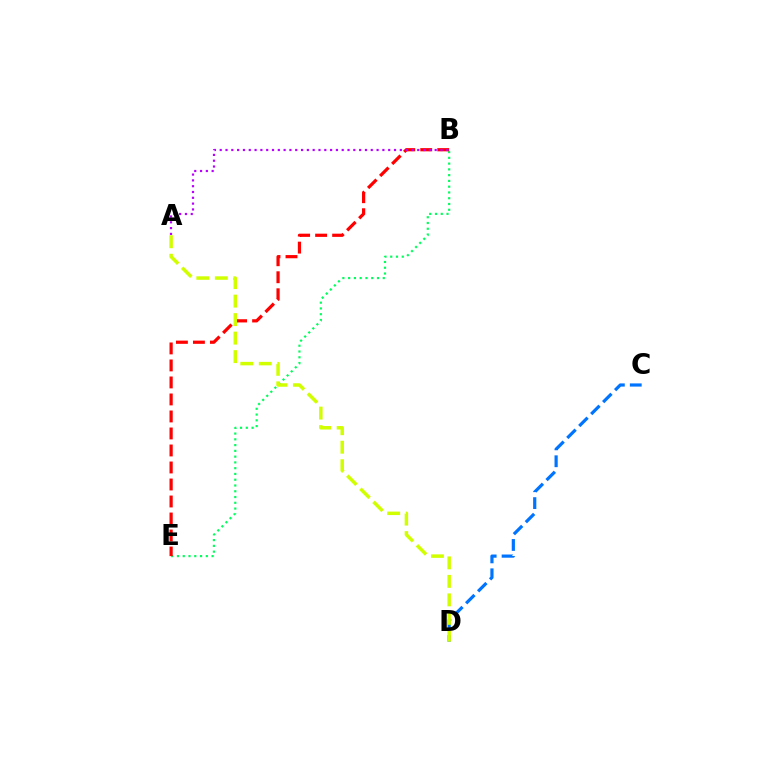{('B', 'E'): [{'color': '#00ff5c', 'line_style': 'dotted', 'thickness': 1.57}, {'color': '#ff0000', 'line_style': 'dashed', 'thickness': 2.31}], ('C', 'D'): [{'color': '#0074ff', 'line_style': 'dashed', 'thickness': 2.3}], ('A', 'B'): [{'color': '#b900ff', 'line_style': 'dotted', 'thickness': 1.58}], ('A', 'D'): [{'color': '#d1ff00', 'line_style': 'dashed', 'thickness': 2.51}]}